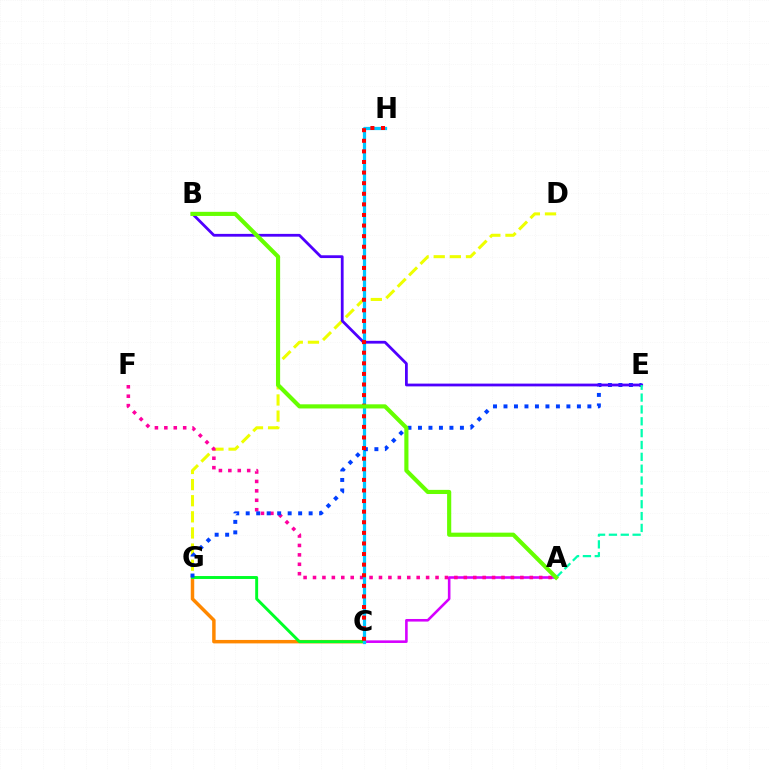{('A', 'C'): [{'color': '#d600ff', 'line_style': 'solid', 'thickness': 1.87}], ('D', 'G'): [{'color': '#eeff00', 'line_style': 'dashed', 'thickness': 2.19}], ('C', 'G'): [{'color': '#ff8800', 'line_style': 'solid', 'thickness': 2.5}, {'color': '#00ff27', 'line_style': 'solid', 'thickness': 2.11}], ('A', 'F'): [{'color': '#ff00a0', 'line_style': 'dotted', 'thickness': 2.56}], ('C', 'H'): [{'color': '#00c7ff', 'line_style': 'solid', 'thickness': 2.32}, {'color': '#ff0000', 'line_style': 'dotted', 'thickness': 2.88}], ('E', 'G'): [{'color': '#003fff', 'line_style': 'dotted', 'thickness': 2.85}], ('B', 'E'): [{'color': '#4f00ff', 'line_style': 'solid', 'thickness': 2.0}], ('A', 'E'): [{'color': '#00ffaf', 'line_style': 'dashed', 'thickness': 1.61}], ('A', 'B'): [{'color': '#66ff00', 'line_style': 'solid', 'thickness': 2.98}]}